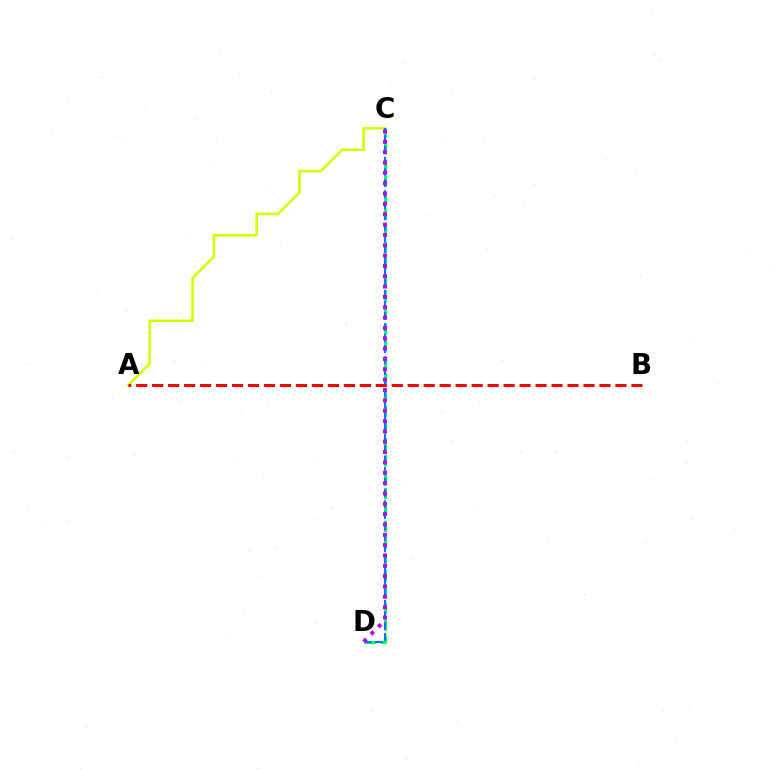{('A', 'C'): [{'color': '#d1ff00', 'line_style': 'solid', 'thickness': 1.85}], ('C', 'D'): [{'color': '#00ff5c', 'line_style': 'dashed', 'thickness': 2.23}, {'color': '#0074ff', 'line_style': 'dashed', 'thickness': 1.5}, {'color': '#b900ff', 'line_style': 'dotted', 'thickness': 2.81}], ('A', 'B'): [{'color': '#ff0000', 'line_style': 'dashed', 'thickness': 2.17}]}